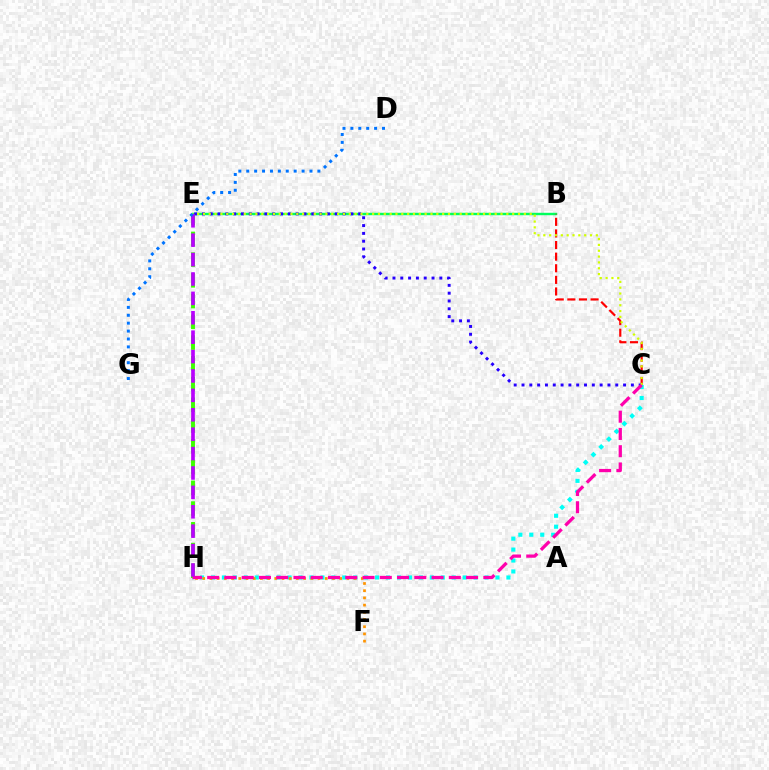{('B', 'E'): [{'color': '#00ff5c', 'line_style': 'solid', 'thickness': 1.75}], ('C', 'H'): [{'color': '#00fff6', 'line_style': 'dotted', 'thickness': 2.97}, {'color': '#ff00ac', 'line_style': 'dashed', 'thickness': 2.34}], ('F', 'H'): [{'color': '#ff9400', 'line_style': 'dotted', 'thickness': 1.96}], ('B', 'C'): [{'color': '#ff0000', 'line_style': 'dashed', 'thickness': 1.58}], ('E', 'H'): [{'color': '#3dff00', 'line_style': 'dashed', 'thickness': 2.82}, {'color': '#b900ff', 'line_style': 'dashed', 'thickness': 2.64}], ('C', 'E'): [{'color': '#2500ff', 'line_style': 'dotted', 'thickness': 2.12}, {'color': '#d1ff00', 'line_style': 'dotted', 'thickness': 1.59}], ('D', 'G'): [{'color': '#0074ff', 'line_style': 'dotted', 'thickness': 2.15}]}